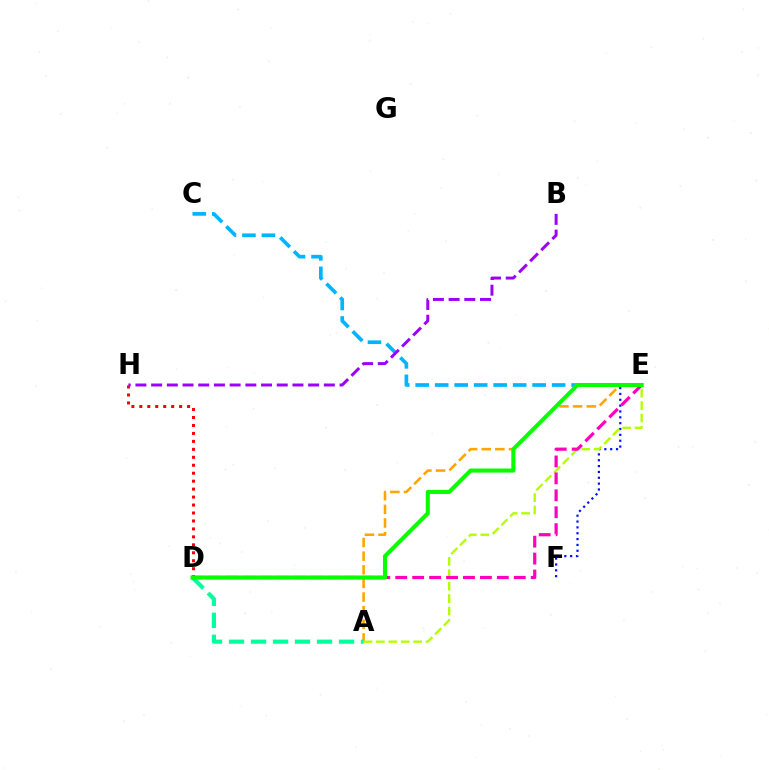{('D', 'H'): [{'color': '#ff0000', 'line_style': 'dotted', 'thickness': 2.16}], ('C', 'E'): [{'color': '#00b5ff', 'line_style': 'dashed', 'thickness': 2.65}], ('A', 'E'): [{'color': '#ffa500', 'line_style': 'dashed', 'thickness': 1.85}, {'color': '#b3ff00', 'line_style': 'dashed', 'thickness': 1.69}], ('E', 'F'): [{'color': '#0010ff', 'line_style': 'dotted', 'thickness': 1.59}], ('A', 'D'): [{'color': '#00ff9d', 'line_style': 'dashed', 'thickness': 2.99}], ('D', 'E'): [{'color': '#ff00bd', 'line_style': 'dashed', 'thickness': 2.3}, {'color': '#08ff00', 'line_style': 'solid', 'thickness': 2.93}], ('B', 'H'): [{'color': '#9b00ff', 'line_style': 'dashed', 'thickness': 2.13}]}